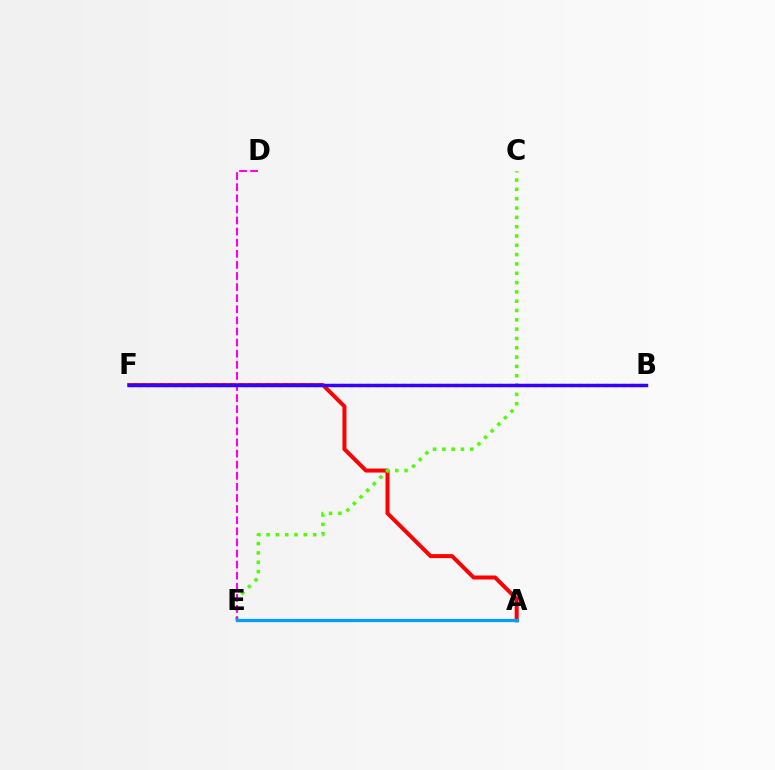{('A', 'F'): [{'color': '#ff0000', 'line_style': 'solid', 'thickness': 2.88}], ('C', 'E'): [{'color': '#4fff00', 'line_style': 'dotted', 'thickness': 2.53}], ('D', 'E'): [{'color': '#ff00ed', 'line_style': 'dashed', 'thickness': 1.51}], ('A', 'E'): [{'color': '#ffd500', 'line_style': 'dashed', 'thickness': 2.05}, {'color': '#009eff', 'line_style': 'solid', 'thickness': 2.35}], ('B', 'F'): [{'color': '#00ff86', 'line_style': 'dotted', 'thickness': 2.39}, {'color': '#3700ff', 'line_style': 'solid', 'thickness': 2.49}]}